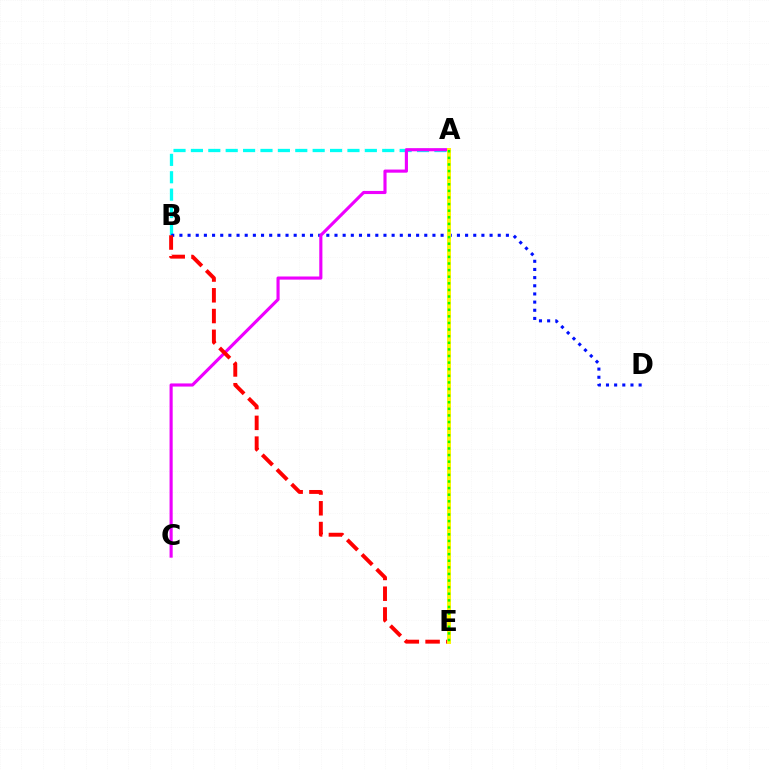{('A', 'B'): [{'color': '#00fff6', 'line_style': 'dashed', 'thickness': 2.36}], ('B', 'D'): [{'color': '#0010ff', 'line_style': 'dotted', 'thickness': 2.22}], ('A', 'C'): [{'color': '#ee00ff', 'line_style': 'solid', 'thickness': 2.25}], ('B', 'E'): [{'color': '#ff0000', 'line_style': 'dashed', 'thickness': 2.82}], ('A', 'E'): [{'color': '#fcf500', 'line_style': 'solid', 'thickness': 2.83}, {'color': '#08ff00', 'line_style': 'dotted', 'thickness': 1.79}]}